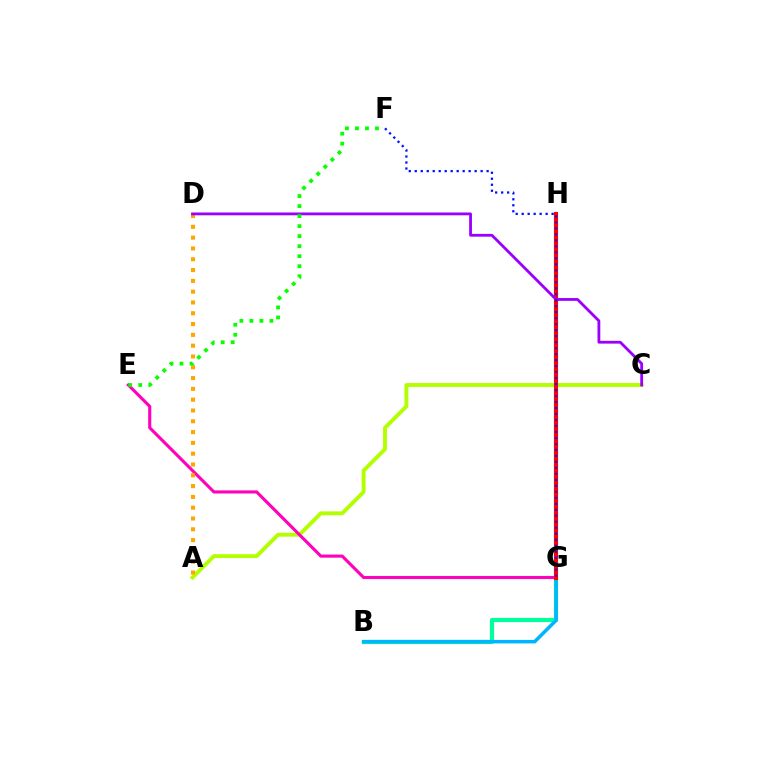{('A', 'C'): [{'color': '#b3ff00', 'line_style': 'solid', 'thickness': 2.8}], ('E', 'G'): [{'color': '#ff00bd', 'line_style': 'solid', 'thickness': 2.23}], ('A', 'D'): [{'color': '#ffa500', 'line_style': 'dotted', 'thickness': 2.93}], ('B', 'G'): [{'color': '#00ff9d', 'line_style': 'solid', 'thickness': 2.99}, {'color': '#00b5ff', 'line_style': 'solid', 'thickness': 2.53}], ('G', 'H'): [{'color': '#ff0000', 'line_style': 'solid', 'thickness': 2.98}], ('C', 'D'): [{'color': '#9b00ff', 'line_style': 'solid', 'thickness': 2.02}], ('F', 'G'): [{'color': '#0010ff', 'line_style': 'dotted', 'thickness': 1.63}], ('E', 'F'): [{'color': '#08ff00', 'line_style': 'dotted', 'thickness': 2.72}]}